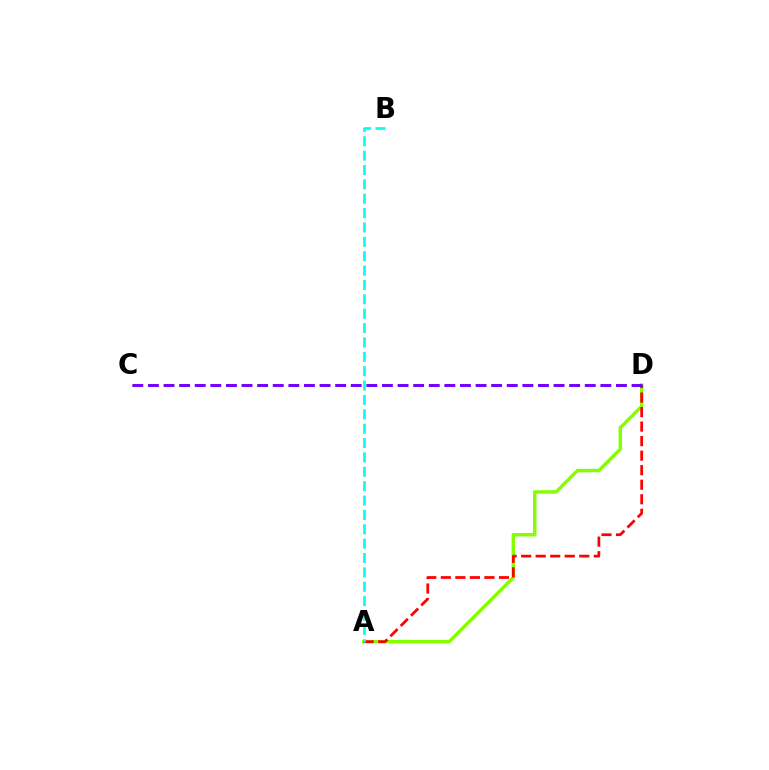{('A', 'D'): [{'color': '#84ff00', 'line_style': 'solid', 'thickness': 2.48}, {'color': '#ff0000', 'line_style': 'dashed', 'thickness': 1.97}], ('A', 'B'): [{'color': '#00fff6', 'line_style': 'dashed', 'thickness': 1.95}], ('C', 'D'): [{'color': '#7200ff', 'line_style': 'dashed', 'thickness': 2.12}]}